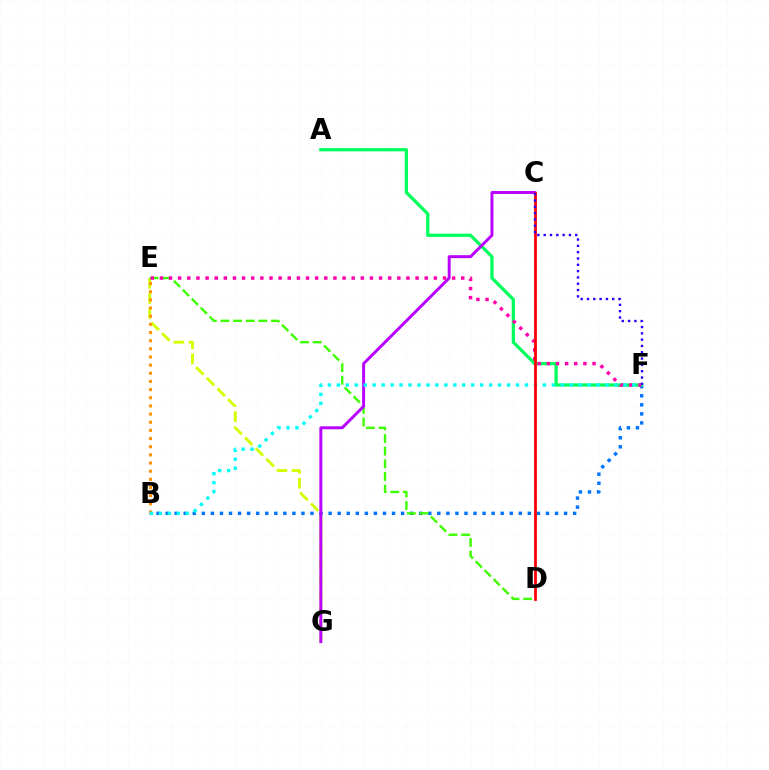{('E', 'G'): [{'color': '#d1ff00', 'line_style': 'dashed', 'thickness': 2.05}], ('B', 'F'): [{'color': '#0074ff', 'line_style': 'dotted', 'thickness': 2.46}, {'color': '#00fff6', 'line_style': 'dotted', 'thickness': 2.43}], ('D', 'E'): [{'color': '#3dff00', 'line_style': 'dashed', 'thickness': 1.72}], ('A', 'F'): [{'color': '#00ff5c', 'line_style': 'solid', 'thickness': 2.35}], ('C', 'G'): [{'color': '#b900ff', 'line_style': 'solid', 'thickness': 2.12}], ('B', 'E'): [{'color': '#ff9400', 'line_style': 'dotted', 'thickness': 2.22}], ('E', 'F'): [{'color': '#ff00ac', 'line_style': 'dotted', 'thickness': 2.48}], ('C', 'D'): [{'color': '#ff0000', 'line_style': 'solid', 'thickness': 2.0}], ('C', 'F'): [{'color': '#2500ff', 'line_style': 'dotted', 'thickness': 1.71}]}